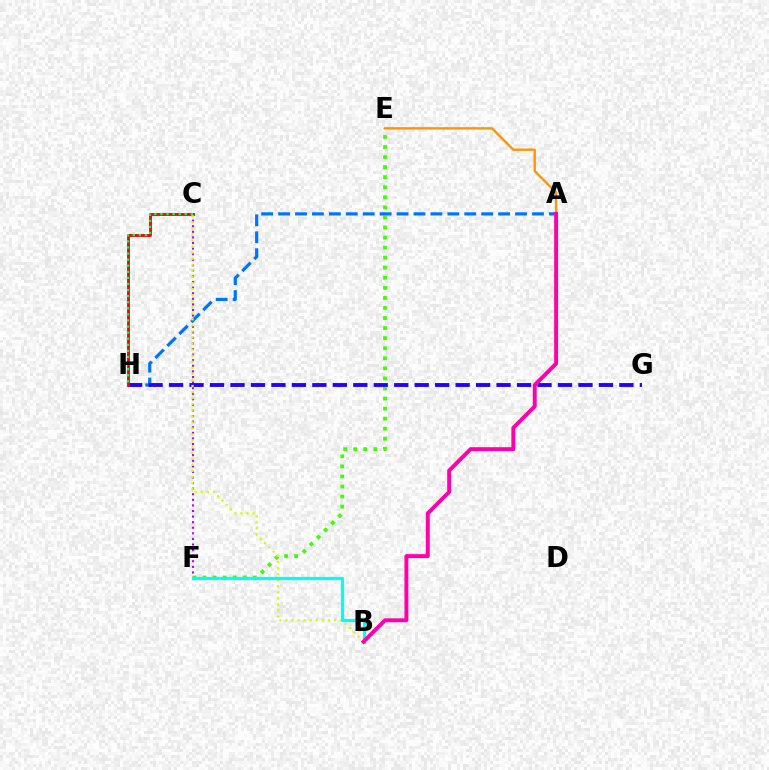{('E', 'F'): [{'color': '#3dff00', 'line_style': 'dotted', 'thickness': 2.73}], ('A', 'E'): [{'color': '#ff9400', 'line_style': 'solid', 'thickness': 1.68}], ('C', 'F'): [{'color': '#b900ff', 'line_style': 'dotted', 'thickness': 1.52}], ('A', 'H'): [{'color': '#0074ff', 'line_style': 'dashed', 'thickness': 2.3}], ('G', 'H'): [{'color': '#2500ff', 'line_style': 'dashed', 'thickness': 2.78}], ('C', 'H'): [{'color': '#ff0000', 'line_style': 'solid', 'thickness': 2.06}, {'color': '#00ff5c', 'line_style': 'dotted', 'thickness': 1.65}], ('B', 'C'): [{'color': '#d1ff00', 'line_style': 'dotted', 'thickness': 1.65}], ('B', 'F'): [{'color': '#00fff6', 'line_style': 'solid', 'thickness': 2.3}], ('A', 'B'): [{'color': '#ff00ac', 'line_style': 'solid', 'thickness': 2.83}]}